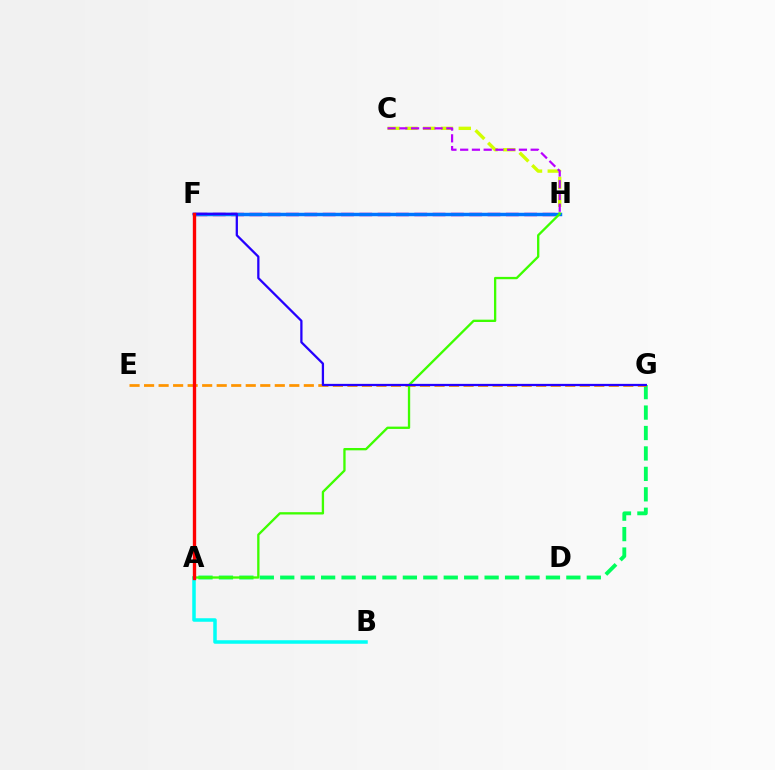{('A', 'G'): [{'color': '#00ff5c', 'line_style': 'dashed', 'thickness': 2.78}], ('C', 'H'): [{'color': '#d1ff00', 'line_style': 'dashed', 'thickness': 2.41}, {'color': '#b900ff', 'line_style': 'dashed', 'thickness': 1.6}], ('F', 'H'): [{'color': '#ff00ac', 'line_style': 'dashed', 'thickness': 2.49}, {'color': '#0074ff', 'line_style': 'solid', 'thickness': 2.48}], ('A', 'B'): [{'color': '#00fff6', 'line_style': 'solid', 'thickness': 2.53}], ('E', 'G'): [{'color': '#ff9400', 'line_style': 'dashed', 'thickness': 1.97}], ('A', 'H'): [{'color': '#3dff00', 'line_style': 'solid', 'thickness': 1.67}], ('F', 'G'): [{'color': '#2500ff', 'line_style': 'solid', 'thickness': 1.64}], ('A', 'F'): [{'color': '#ff0000', 'line_style': 'solid', 'thickness': 2.41}]}